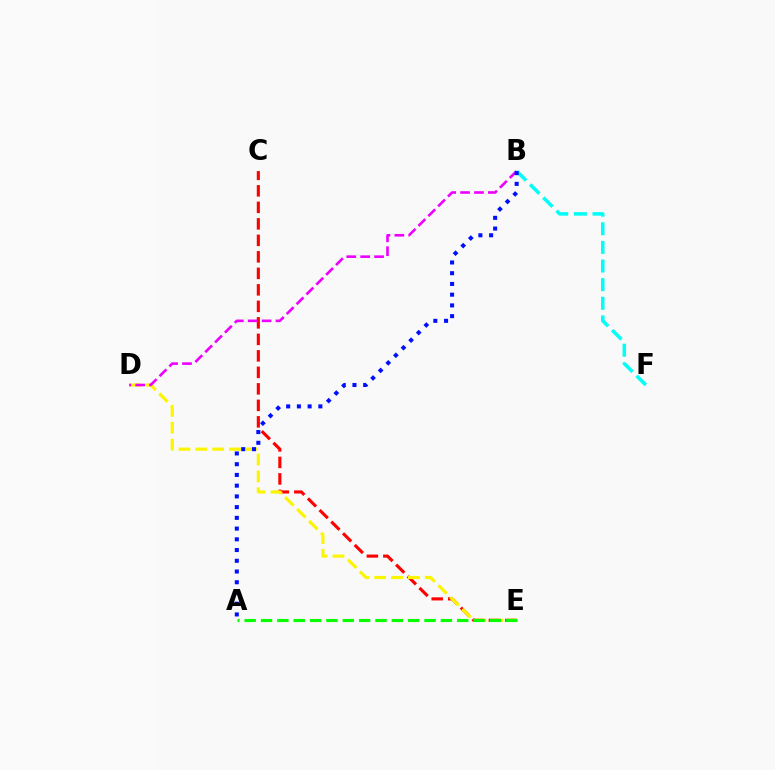{('C', 'E'): [{'color': '#ff0000', 'line_style': 'dashed', 'thickness': 2.24}], ('D', 'E'): [{'color': '#fcf500', 'line_style': 'dashed', 'thickness': 2.29}], ('B', 'D'): [{'color': '#ee00ff', 'line_style': 'dashed', 'thickness': 1.89}], ('B', 'F'): [{'color': '#00fff6', 'line_style': 'dashed', 'thickness': 2.53}], ('A', 'B'): [{'color': '#0010ff', 'line_style': 'dotted', 'thickness': 2.92}], ('A', 'E'): [{'color': '#08ff00', 'line_style': 'dashed', 'thickness': 2.22}]}